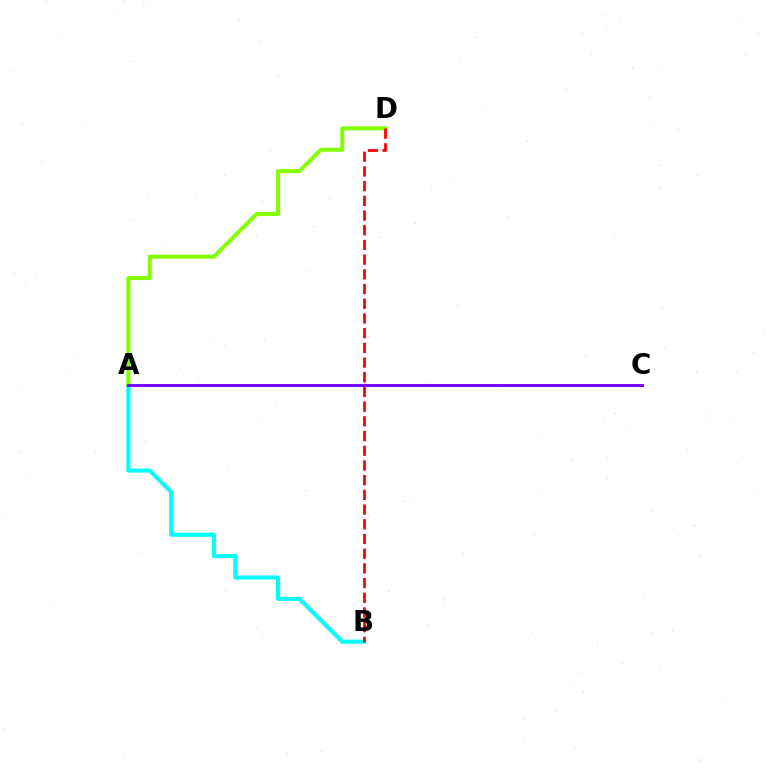{('A', 'B'): [{'color': '#00fff6', 'line_style': 'solid', 'thickness': 2.94}], ('A', 'D'): [{'color': '#84ff00', 'line_style': 'solid', 'thickness': 2.9}], ('A', 'C'): [{'color': '#7200ff', 'line_style': 'solid', 'thickness': 2.06}], ('B', 'D'): [{'color': '#ff0000', 'line_style': 'dashed', 'thickness': 2.0}]}